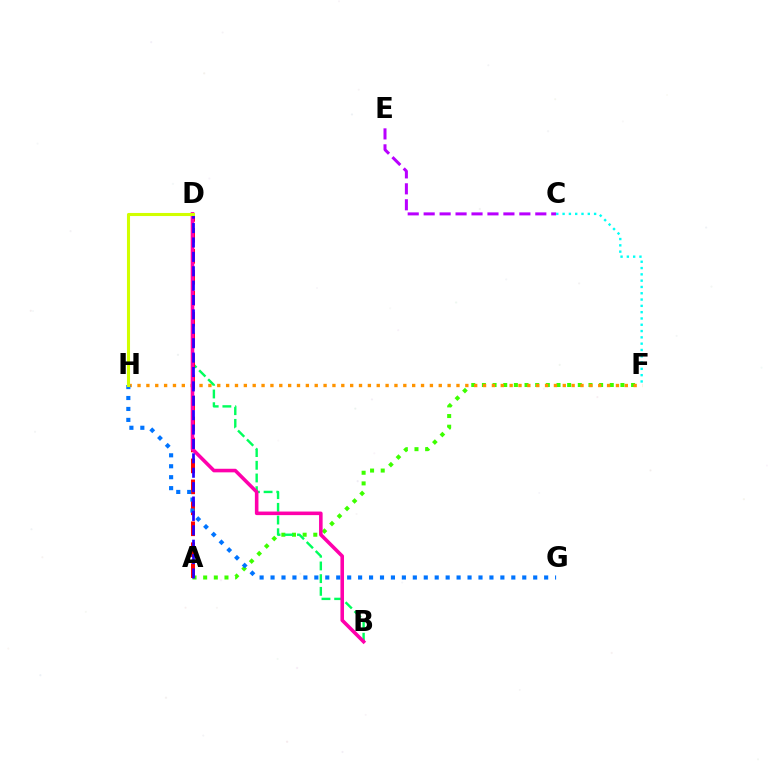{('A', 'F'): [{'color': '#3dff00', 'line_style': 'dotted', 'thickness': 2.89}], ('F', 'H'): [{'color': '#ff9400', 'line_style': 'dotted', 'thickness': 2.41}], ('B', 'D'): [{'color': '#00ff5c', 'line_style': 'dashed', 'thickness': 1.72}, {'color': '#ff00ac', 'line_style': 'solid', 'thickness': 2.57}], ('A', 'D'): [{'color': '#ff0000', 'line_style': 'dashed', 'thickness': 2.85}, {'color': '#2500ff', 'line_style': 'dashed', 'thickness': 1.96}], ('G', 'H'): [{'color': '#0074ff', 'line_style': 'dotted', 'thickness': 2.97}], ('C', 'E'): [{'color': '#b900ff', 'line_style': 'dashed', 'thickness': 2.17}], ('D', 'H'): [{'color': '#d1ff00', 'line_style': 'solid', 'thickness': 2.22}], ('C', 'F'): [{'color': '#00fff6', 'line_style': 'dotted', 'thickness': 1.71}]}